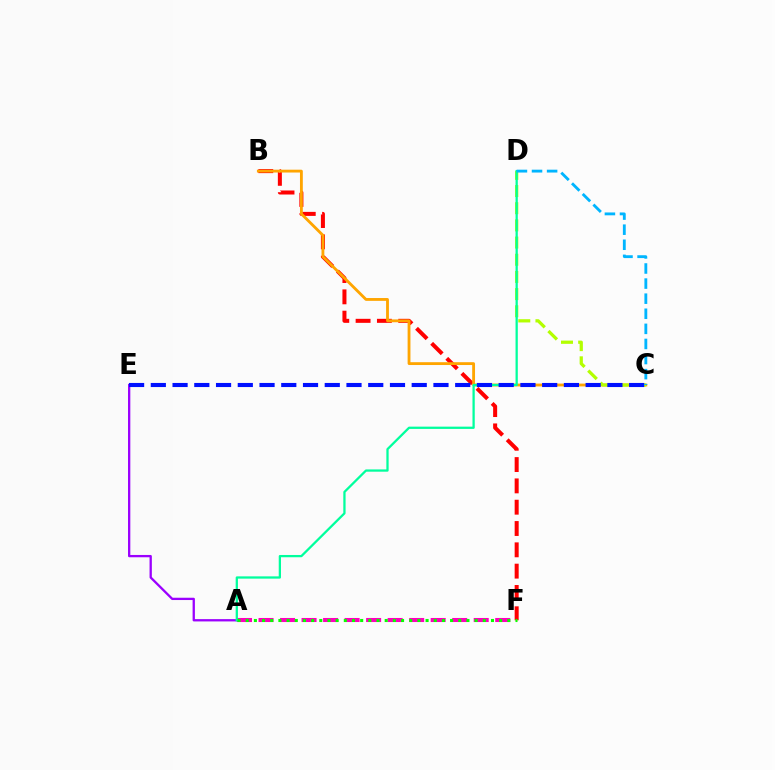{('A', 'F'): [{'color': '#ff00bd', 'line_style': 'dashed', 'thickness': 2.92}, {'color': '#08ff00', 'line_style': 'dotted', 'thickness': 2.22}], ('B', 'F'): [{'color': '#ff0000', 'line_style': 'dashed', 'thickness': 2.9}], ('A', 'E'): [{'color': '#9b00ff', 'line_style': 'solid', 'thickness': 1.66}], ('B', 'C'): [{'color': '#ffa500', 'line_style': 'solid', 'thickness': 2.04}], ('C', 'D'): [{'color': '#b3ff00', 'line_style': 'dashed', 'thickness': 2.33}, {'color': '#00b5ff', 'line_style': 'dashed', 'thickness': 2.05}], ('A', 'D'): [{'color': '#00ff9d', 'line_style': 'solid', 'thickness': 1.64}], ('C', 'E'): [{'color': '#0010ff', 'line_style': 'dashed', 'thickness': 2.95}]}